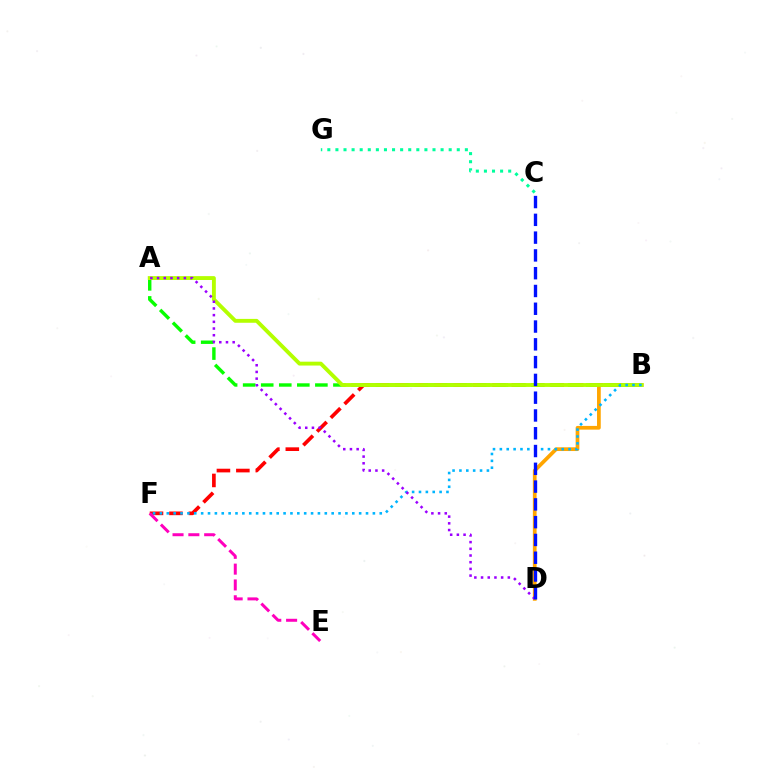{('B', 'D'): [{'color': '#ffa500', 'line_style': 'solid', 'thickness': 2.68}], ('B', 'F'): [{'color': '#ff0000', 'line_style': 'dashed', 'thickness': 2.64}, {'color': '#00b5ff', 'line_style': 'dotted', 'thickness': 1.87}], ('E', 'F'): [{'color': '#ff00bd', 'line_style': 'dashed', 'thickness': 2.15}], ('A', 'B'): [{'color': '#08ff00', 'line_style': 'dashed', 'thickness': 2.45}, {'color': '#b3ff00', 'line_style': 'solid', 'thickness': 2.79}], ('C', 'G'): [{'color': '#00ff9d', 'line_style': 'dotted', 'thickness': 2.2}], ('A', 'D'): [{'color': '#9b00ff', 'line_style': 'dotted', 'thickness': 1.82}], ('C', 'D'): [{'color': '#0010ff', 'line_style': 'dashed', 'thickness': 2.42}]}